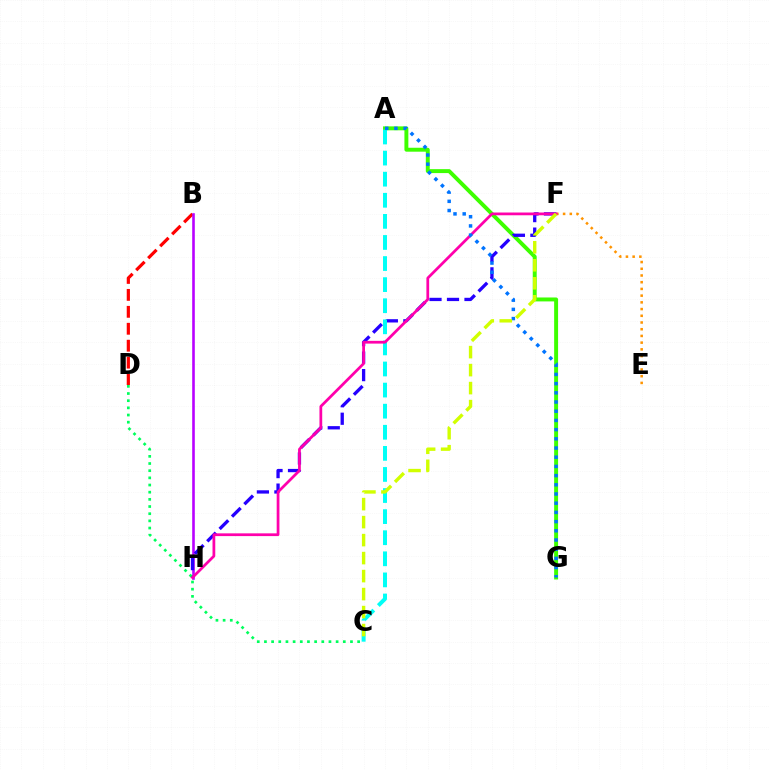{('B', 'D'): [{'color': '#ff0000', 'line_style': 'dashed', 'thickness': 2.3}], ('A', 'G'): [{'color': '#3dff00', 'line_style': 'solid', 'thickness': 2.83}, {'color': '#0074ff', 'line_style': 'dotted', 'thickness': 2.5}], ('B', 'H'): [{'color': '#b900ff', 'line_style': 'solid', 'thickness': 1.88}], ('F', 'H'): [{'color': '#2500ff', 'line_style': 'dashed', 'thickness': 2.38}, {'color': '#ff00ac', 'line_style': 'solid', 'thickness': 1.98}], ('E', 'F'): [{'color': '#ff9400', 'line_style': 'dotted', 'thickness': 1.82}], ('C', 'D'): [{'color': '#00ff5c', 'line_style': 'dotted', 'thickness': 1.95}], ('A', 'C'): [{'color': '#00fff6', 'line_style': 'dashed', 'thickness': 2.87}], ('C', 'F'): [{'color': '#d1ff00', 'line_style': 'dashed', 'thickness': 2.44}]}